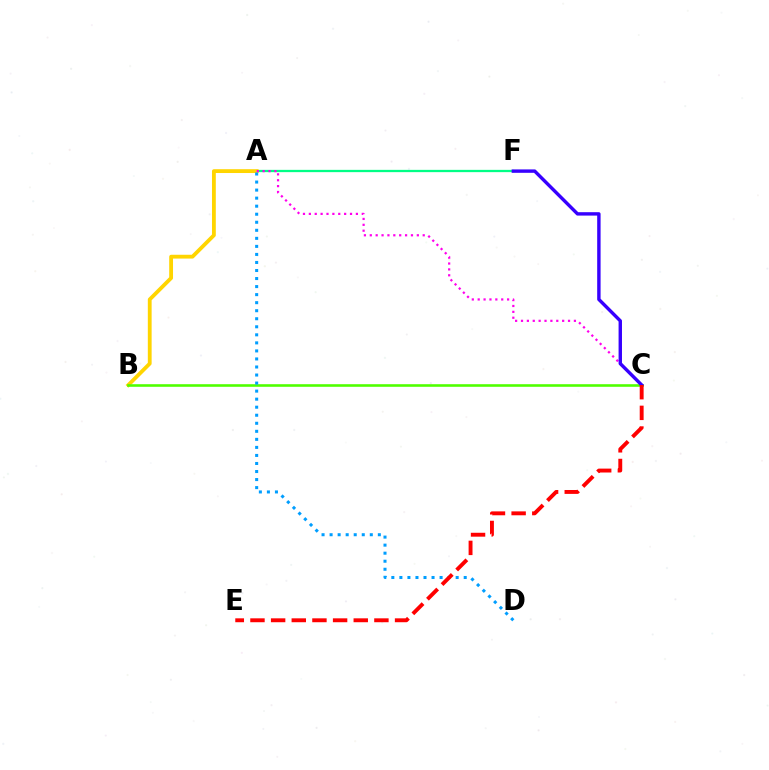{('A', 'F'): [{'color': '#00ff86', 'line_style': 'solid', 'thickness': 1.64}], ('A', 'B'): [{'color': '#ffd500', 'line_style': 'solid', 'thickness': 2.75}], ('A', 'C'): [{'color': '#ff00ed', 'line_style': 'dotted', 'thickness': 1.6}], ('B', 'C'): [{'color': '#4fff00', 'line_style': 'solid', 'thickness': 1.87}], ('A', 'D'): [{'color': '#009eff', 'line_style': 'dotted', 'thickness': 2.18}], ('C', 'F'): [{'color': '#3700ff', 'line_style': 'solid', 'thickness': 2.45}], ('C', 'E'): [{'color': '#ff0000', 'line_style': 'dashed', 'thickness': 2.81}]}